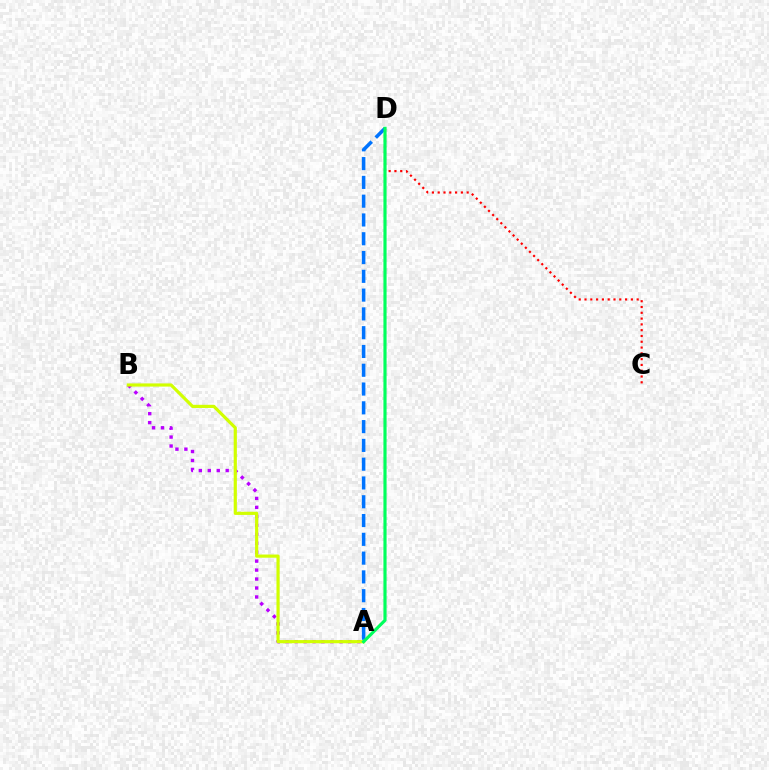{('A', 'B'): [{'color': '#b900ff', 'line_style': 'dotted', 'thickness': 2.43}, {'color': '#d1ff00', 'line_style': 'solid', 'thickness': 2.29}], ('C', 'D'): [{'color': '#ff0000', 'line_style': 'dotted', 'thickness': 1.57}], ('A', 'D'): [{'color': '#0074ff', 'line_style': 'dashed', 'thickness': 2.55}, {'color': '#00ff5c', 'line_style': 'solid', 'thickness': 2.27}]}